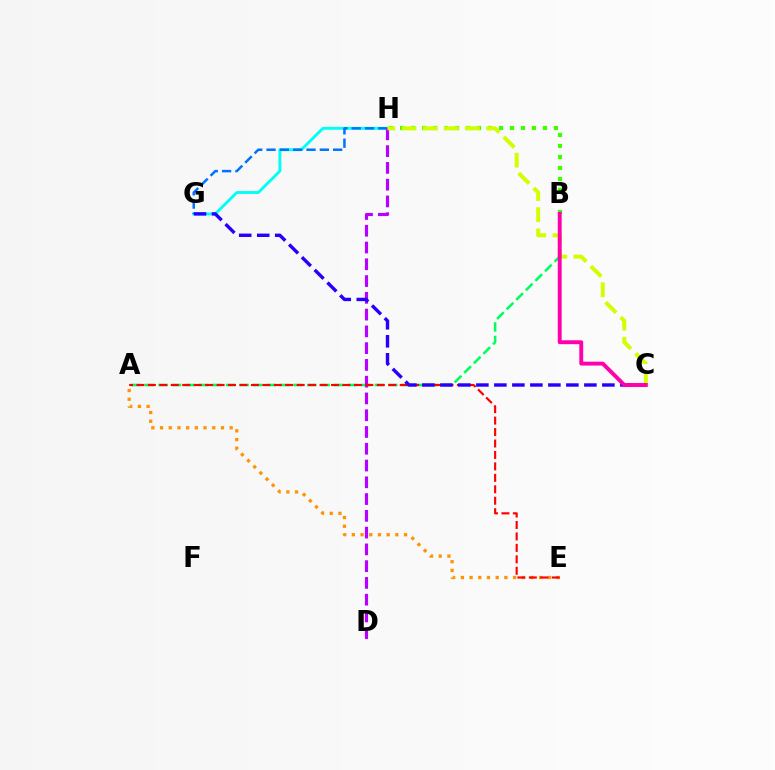{('G', 'H'): [{'color': '#00fff6', 'line_style': 'solid', 'thickness': 2.08}, {'color': '#0074ff', 'line_style': 'dashed', 'thickness': 1.81}], ('A', 'B'): [{'color': '#00ff5c', 'line_style': 'dashed', 'thickness': 1.84}], ('B', 'H'): [{'color': '#3dff00', 'line_style': 'dotted', 'thickness': 2.99}], ('A', 'E'): [{'color': '#ff9400', 'line_style': 'dotted', 'thickness': 2.36}, {'color': '#ff0000', 'line_style': 'dashed', 'thickness': 1.56}], ('D', 'H'): [{'color': '#b900ff', 'line_style': 'dashed', 'thickness': 2.28}], ('C', 'H'): [{'color': '#d1ff00', 'line_style': 'dashed', 'thickness': 2.88}], ('C', 'G'): [{'color': '#2500ff', 'line_style': 'dashed', 'thickness': 2.45}], ('B', 'C'): [{'color': '#ff00ac', 'line_style': 'solid', 'thickness': 2.81}]}